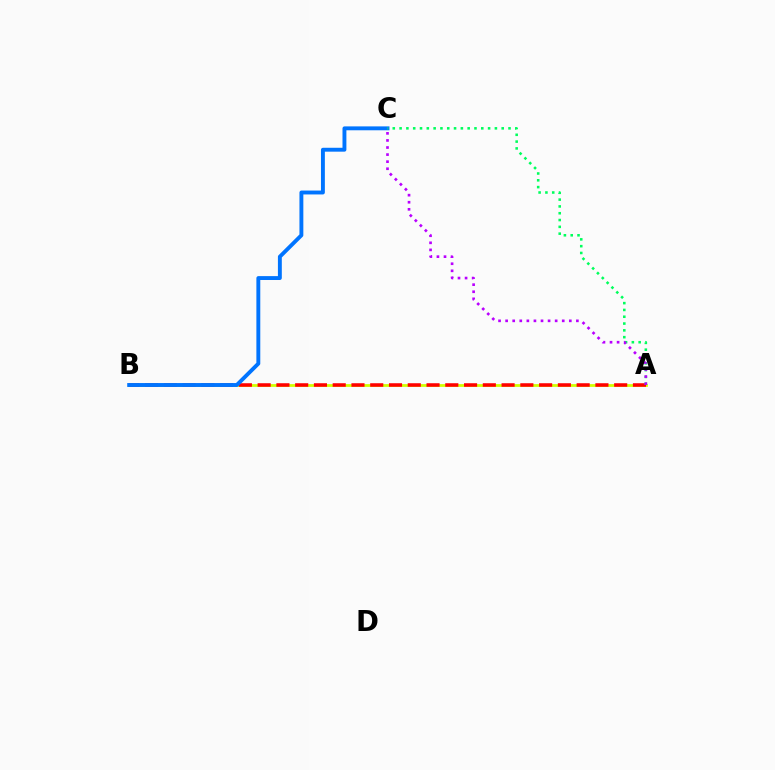{('A', 'B'): [{'color': '#d1ff00', 'line_style': 'solid', 'thickness': 1.99}, {'color': '#ff0000', 'line_style': 'dashed', 'thickness': 2.55}], ('B', 'C'): [{'color': '#0074ff', 'line_style': 'solid', 'thickness': 2.8}], ('A', 'C'): [{'color': '#00ff5c', 'line_style': 'dotted', 'thickness': 1.85}, {'color': '#b900ff', 'line_style': 'dotted', 'thickness': 1.92}]}